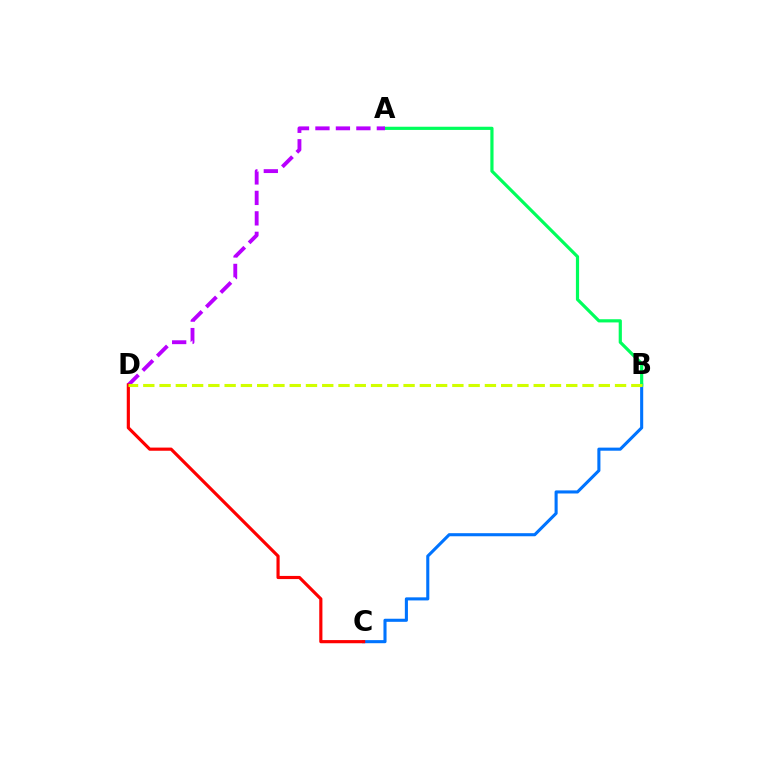{('B', 'C'): [{'color': '#0074ff', 'line_style': 'solid', 'thickness': 2.22}], ('A', 'B'): [{'color': '#00ff5c', 'line_style': 'solid', 'thickness': 2.3}], ('A', 'D'): [{'color': '#b900ff', 'line_style': 'dashed', 'thickness': 2.78}], ('C', 'D'): [{'color': '#ff0000', 'line_style': 'solid', 'thickness': 2.27}], ('B', 'D'): [{'color': '#d1ff00', 'line_style': 'dashed', 'thickness': 2.21}]}